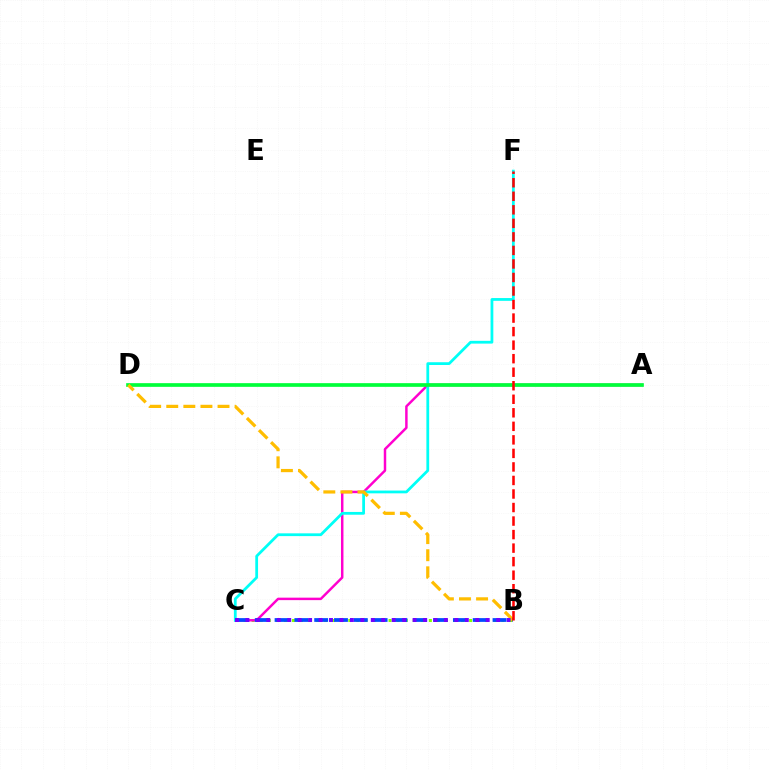{('B', 'C'): [{'color': '#84ff00', 'line_style': 'dotted', 'thickness': 2.19}, {'color': '#004bff', 'line_style': 'dashed', 'thickness': 2.69}, {'color': '#7200ff', 'line_style': 'dotted', 'thickness': 2.84}], ('A', 'C'): [{'color': '#ff00cf', 'line_style': 'solid', 'thickness': 1.78}], ('C', 'F'): [{'color': '#00fff6', 'line_style': 'solid', 'thickness': 2.0}], ('A', 'D'): [{'color': '#00ff39', 'line_style': 'solid', 'thickness': 2.65}], ('B', 'D'): [{'color': '#ffbd00', 'line_style': 'dashed', 'thickness': 2.32}], ('B', 'F'): [{'color': '#ff0000', 'line_style': 'dashed', 'thickness': 1.84}]}